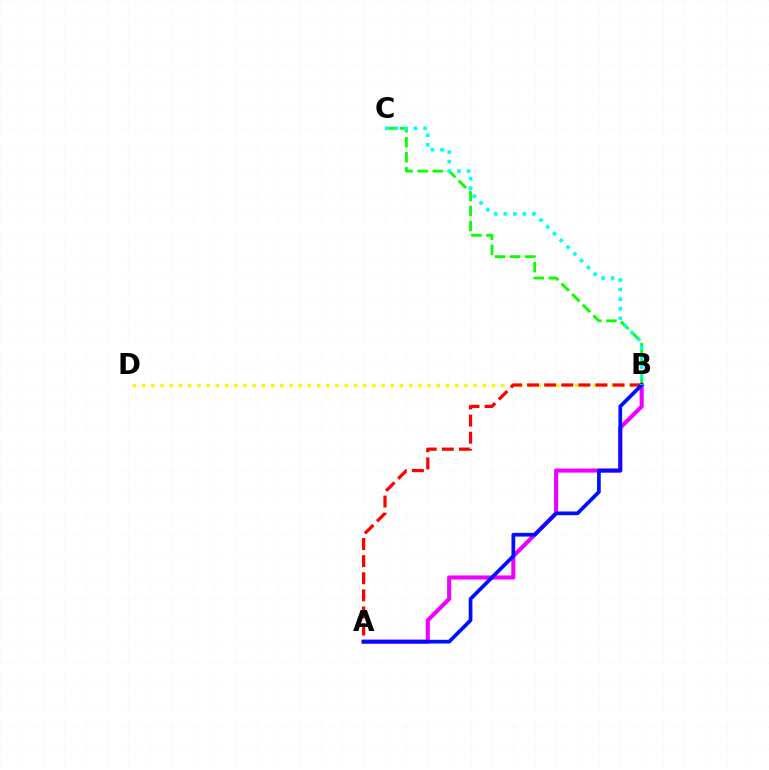{('A', 'B'): [{'color': '#ee00ff', 'line_style': 'solid', 'thickness': 2.95}, {'color': '#ff0000', 'line_style': 'dashed', 'thickness': 2.32}, {'color': '#0010ff', 'line_style': 'solid', 'thickness': 2.68}], ('B', 'D'): [{'color': '#fcf500', 'line_style': 'dotted', 'thickness': 2.5}], ('B', 'C'): [{'color': '#08ff00', 'line_style': 'dashed', 'thickness': 2.04}, {'color': '#00fff6', 'line_style': 'dotted', 'thickness': 2.6}]}